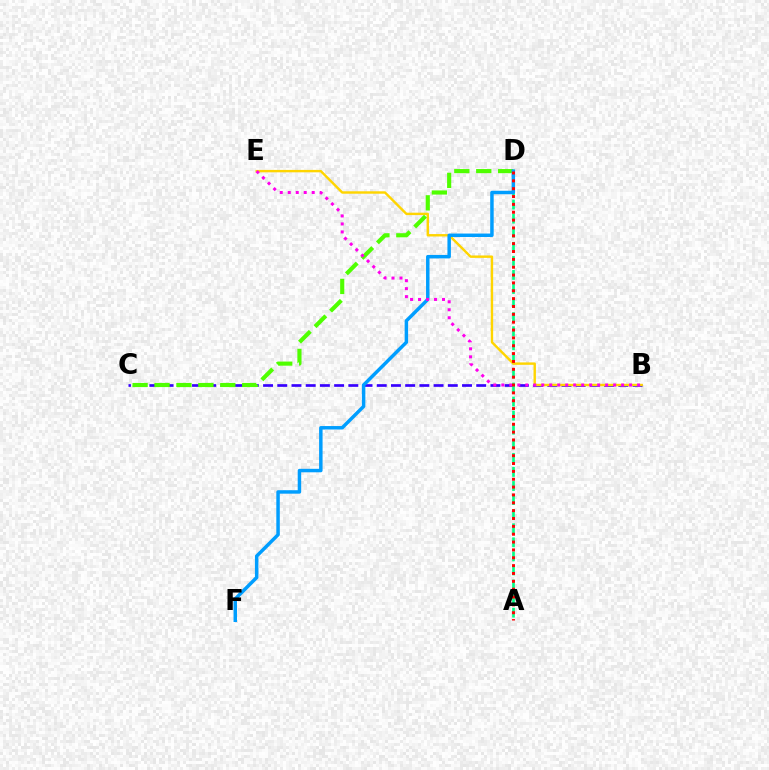{('B', 'C'): [{'color': '#3700ff', 'line_style': 'dashed', 'thickness': 1.93}], ('A', 'D'): [{'color': '#00ff86', 'line_style': 'dashed', 'thickness': 1.91}, {'color': '#ff0000', 'line_style': 'dotted', 'thickness': 2.13}], ('B', 'E'): [{'color': '#ffd500', 'line_style': 'solid', 'thickness': 1.74}, {'color': '#ff00ed', 'line_style': 'dotted', 'thickness': 2.17}], ('C', 'D'): [{'color': '#4fff00', 'line_style': 'dashed', 'thickness': 2.98}], ('D', 'F'): [{'color': '#009eff', 'line_style': 'solid', 'thickness': 2.5}]}